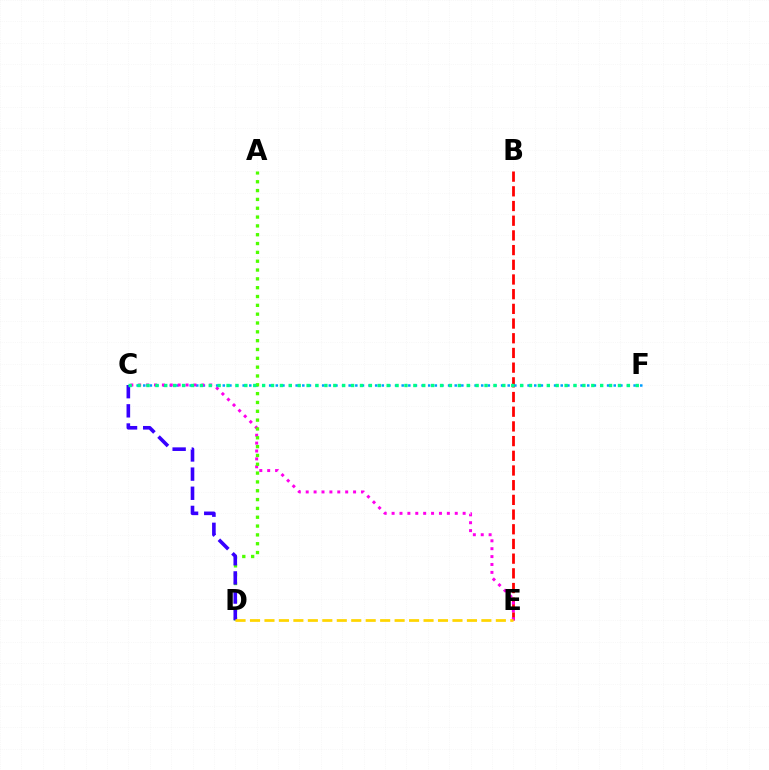{('B', 'E'): [{'color': '#ff0000', 'line_style': 'dashed', 'thickness': 2.0}], ('C', 'F'): [{'color': '#009eff', 'line_style': 'dotted', 'thickness': 1.8}, {'color': '#00ff86', 'line_style': 'dotted', 'thickness': 2.42}], ('C', 'E'): [{'color': '#ff00ed', 'line_style': 'dotted', 'thickness': 2.15}], ('A', 'D'): [{'color': '#4fff00', 'line_style': 'dotted', 'thickness': 2.4}], ('C', 'D'): [{'color': '#3700ff', 'line_style': 'dashed', 'thickness': 2.6}], ('D', 'E'): [{'color': '#ffd500', 'line_style': 'dashed', 'thickness': 1.96}]}